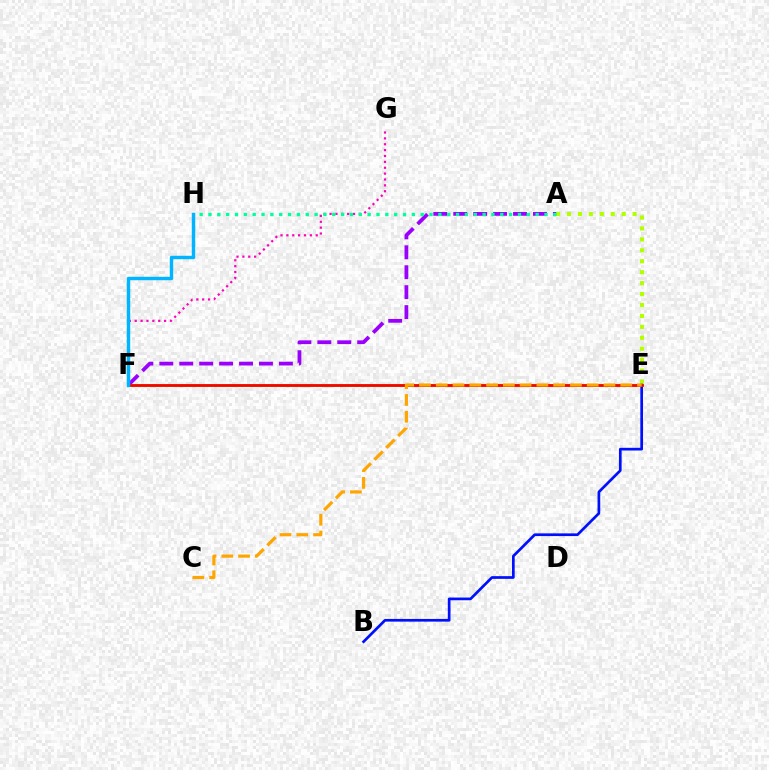{('A', 'E'): [{'color': '#b3ff00', 'line_style': 'dotted', 'thickness': 2.97}], ('A', 'F'): [{'color': '#9b00ff', 'line_style': 'dashed', 'thickness': 2.71}], ('F', 'G'): [{'color': '#ff00bd', 'line_style': 'dotted', 'thickness': 1.6}], ('B', 'E'): [{'color': '#0010ff', 'line_style': 'solid', 'thickness': 1.94}], ('E', 'F'): [{'color': '#08ff00', 'line_style': 'solid', 'thickness': 1.82}, {'color': '#ff0000', 'line_style': 'solid', 'thickness': 1.98}], ('A', 'H'): [{'color': '#00ff9d', 'line_style': 'dotted', 'thickness': 2.4}], ('C', 'E'): [{'color': '#ffa500', 'line_style': 'dashed', 'thickness': 2.28}], ('F', 'H'): [{'color': '#00b5ff', 'line_style': 'solid', 'thickness': 2.46}]}